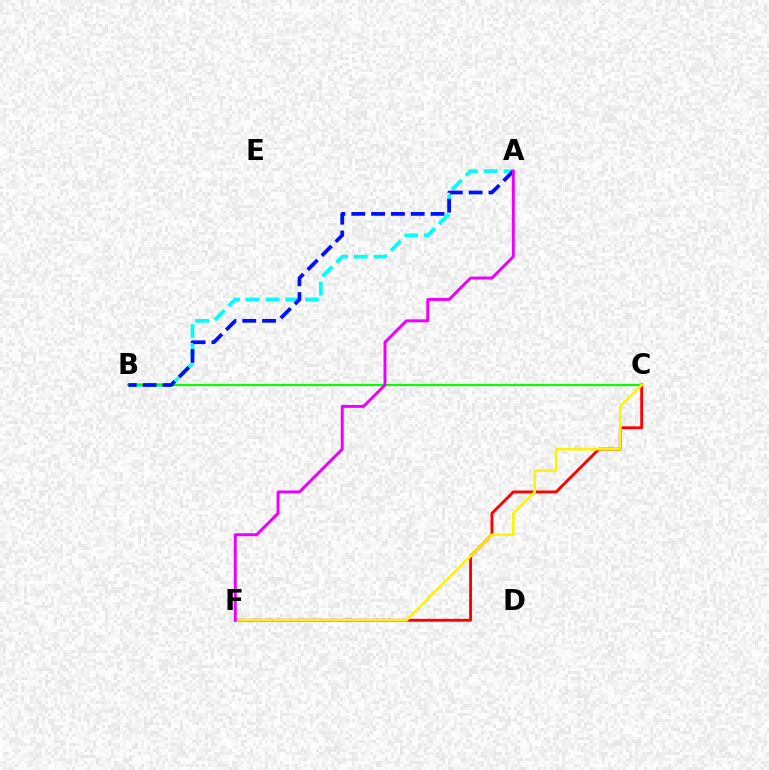{('A', 'B'): [{'color': '#00fff6', 'line_style': 'dashed', 'thickness': 2.69}, {'color': '#0010ff', 'line_style': 'dashed', 'thickness': 2.69}], ('C', 'F'): [{'color': '#ff0000', 'line_style': 'solid', 'thickness': 2.06}, {'color': '#fcf500', 'line_style': 'solid', 'thickness': 1.88}], ('B', 'C'): [{'color': '#08ff00', 'line_style': 'solid', 'thickness': 1.55}], ('A', 'F'): [{'color': '#ee00ff', 'line_style': 'solid', 'thickness': 2.14}]}